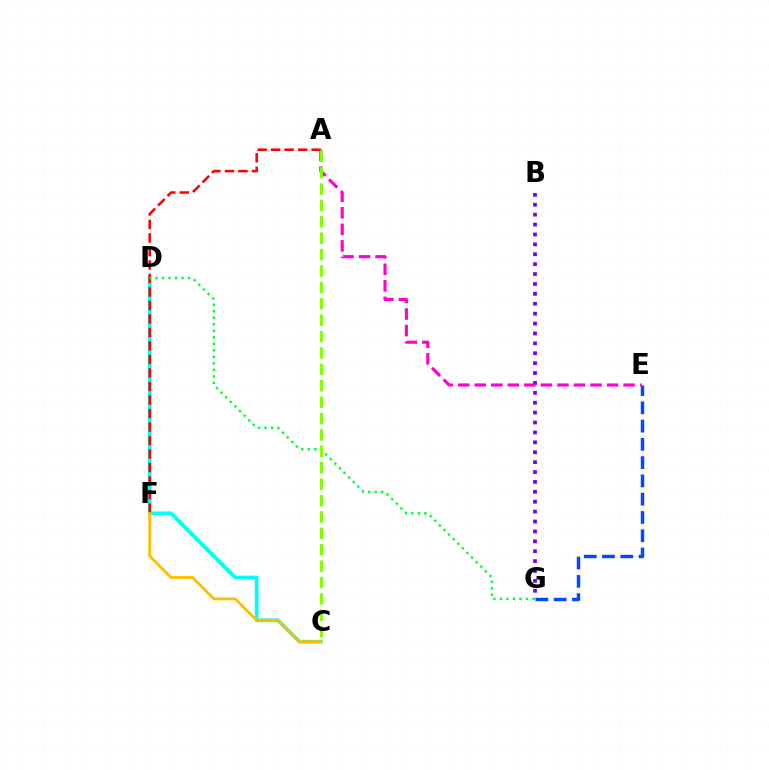{('C', 'D'): [{'color': '#00fff6', 'line_style': 'solid', 'thickness': 2.71}], ('E', 'G'): [{'color': '#004bff', 'line_style': 'dashed', 'thickness': 2.48}], ('A', 'F'): [{'color': '#ff0000', 'line_style': 'dashed', 'thickness': 1.83}], ('B', 'G'): [{'color': '#7200ff', 'line_style': 'dotted', 'thickness': 2.69}], ('D', 'G'): [{'color': '#00ff39', 'line_style': 'dotted', 'thickness': 1.77}], ('C', 'F'): [{'color': '#ffbd00', 'line_style': 'solid', 'thickness': 2.02}], ('A', 'E'): [{'color': '#ff00cf', 'line_style': 'dashed', 'thickness': 2.25}], ('A', 'C'): [{'color': '#84ff00', 'line_style': 'dashed', 'thickness': 2.23}]}